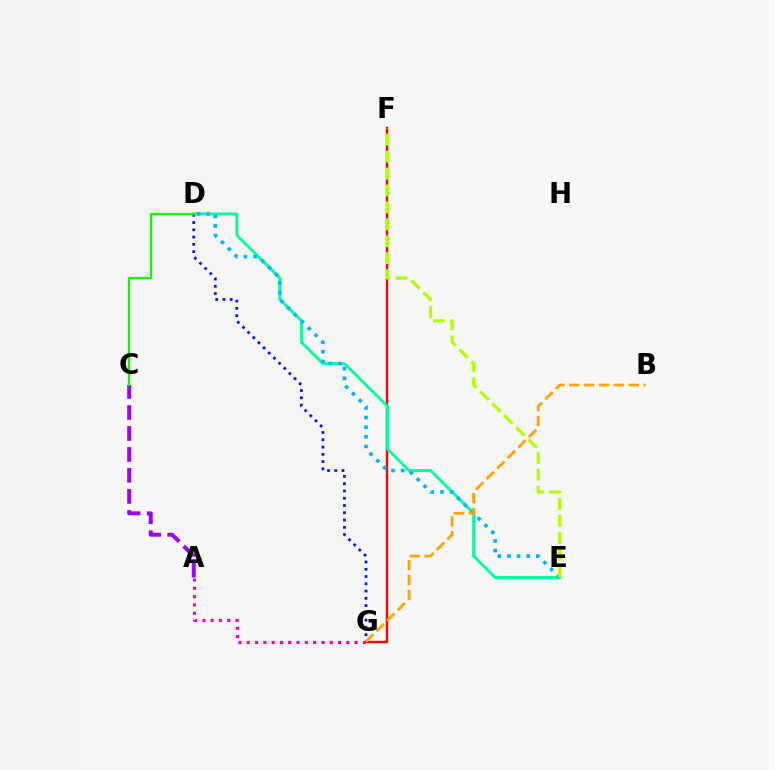{('D', 'G'): [{'color': '#0010ff', 'line_style': 'dotted', 'thickness': 1.98}], ('A', 'C'): [{'color': '#9b00ff', 'line_style': 'dashed', 'thickness': 2.85}], ('F', 'G'): [{'color': '#ff0000', 'line_style': 'solid', 'thickness': 1.73}], ('D', 'E'): [{'color': '#00ff9d', 'line_style': 'solid', 'thickness': 2.07}, {'color': '#00b5ff', 'line_style': 'dotted', 'thickness': 2.62}], ('A', 'G'): [{'color': '#ff00bd', 'line_style': 'dotted', 'thickness': 2.25}], ('B', 'G'): [{'color': '#ffa500', 'line_style': 'dashed', 'thickness': 2.02}], ('E', 'F'): [{'color': '#b3ff00', 'line_style': 'dashed', 'thickness': 2.3}], ('C', 'D'): [{'color': '#08ff00', 'line_style': 'solid', 'thickness': 1.56}]}